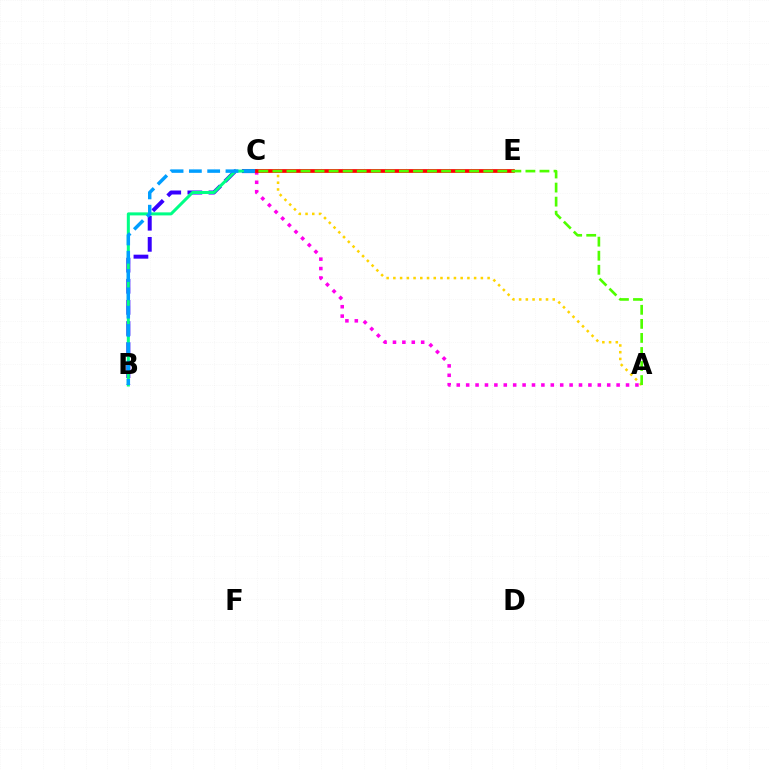{('A', 'C'): [{'color': '#ffd500', 'line_style': 'dotted', 'thickness': 1.83}, {'color': '#ff00ed', 'line_style': 'dotted', 'thickness': 2.55}, {'color': '#4fff00', 'line_style': 'dashed', 'thickness': 1.91}], ('B', 'C'): [{'color': '#3700ff', 'line_style': 'dashed', 'thickness': 2.87}, {'color': '#00ff86', 'line_style': 'solid', 'thickness': 2.18}, {'color': '#009eff', 'line_style': 'dashed', 'thickness': 2.49}], ('C', 'E'): [{'color': '#ff0000', 'line_style': 'solid', 'thickness': 2.67}]}